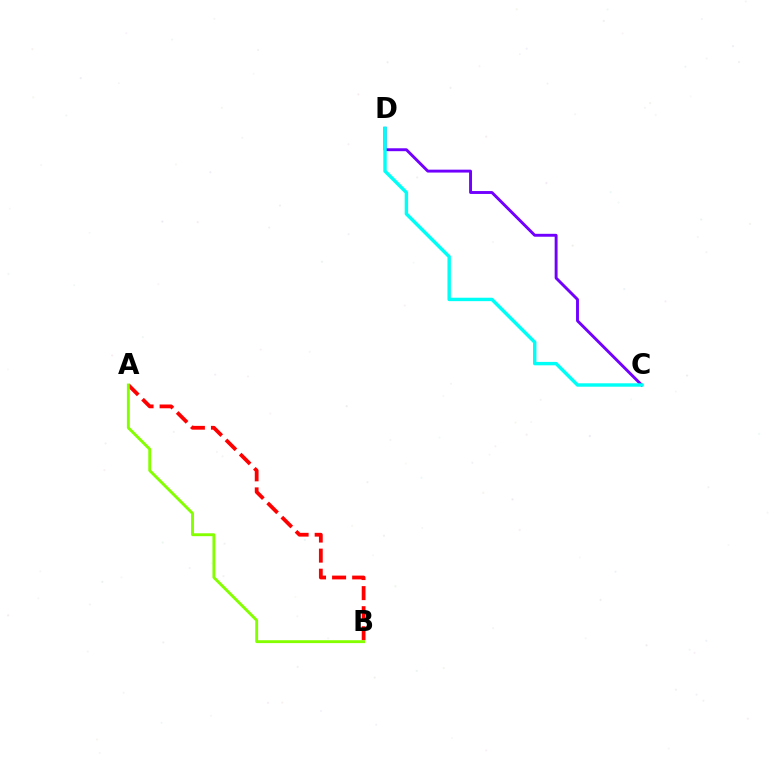{('A', 'B'): [{'color': '#ff0000', 'line_style': 'dashed', 'thickness': 2.73}, {'color': '#84ff00', 'line_style': 'solid', 'thickness': 2.08}], ('C', 'D'): [{'color': '#7200ff', 'line_style': 'solid', 'thickness': 2.1}, {'color': '#00fff6', 'line_style': 'solid', 'thickness': 2.46}]}